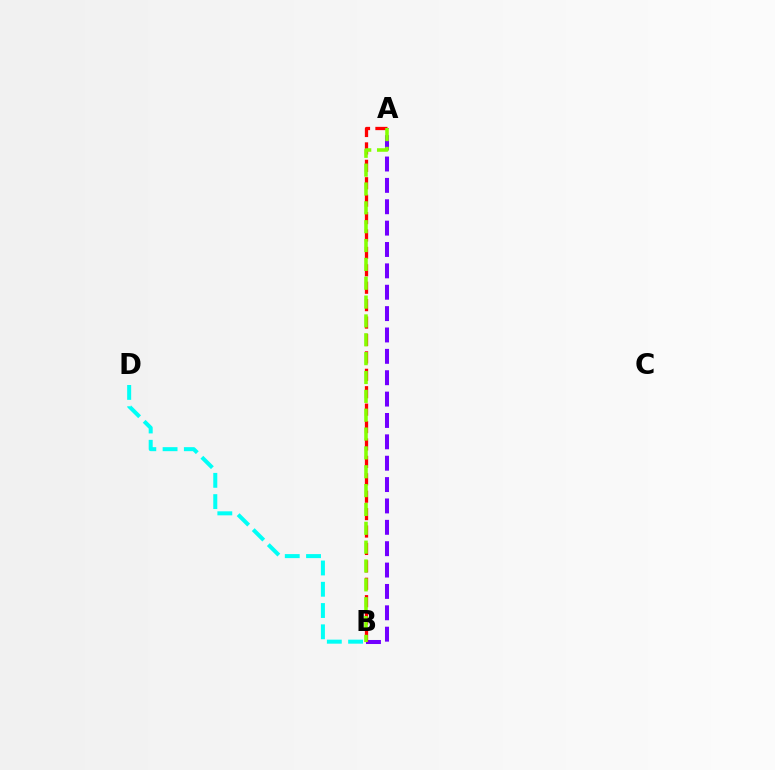{('A', 'B'): [{'color': '#7200ff', 'line_style': 'dashed', 'thickness': 2.9}, {'color': '#ff0000', 'line_style': 'dashed', 'thickness': 2.37}, {'color': '#84ff00', 'line_style': 'dashed', 'thickness': 2.56}], ('B', 'D'): [{'color': '#00fff6', 'line_style': 'dashed', 'thickness': 2.89}]}